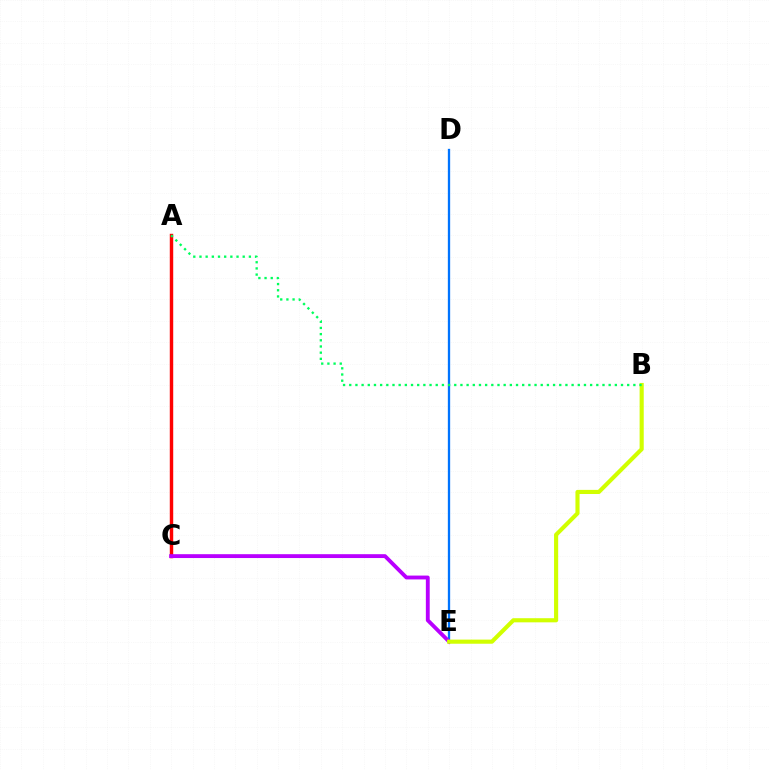{('D', 'E'): [{'color': '#0074ff', 'line_style': 'solid', 'thickness': 1.67}], ('A', 'C'): [{'color': '#ff0000', 'line_style': 'solid', 'thickness': 2.47}], ('C', 'E'): [{'color': '#b900ff', 'line_style': 'solid', 'thickness': 2.77}], ('B', 'E'): [{'color': '#d1ff00', 'line_style': 'solid', 'thickness': 2.97}], ('A', 'B'): [{'color': '#00ff5c', 'line_style': 'dotted', 'thickness': 1.68}]}